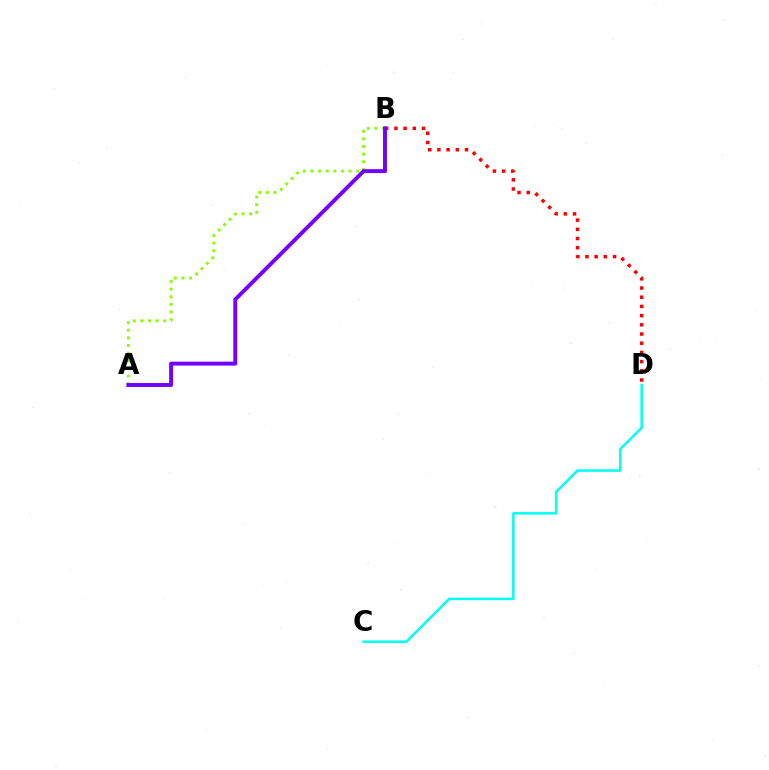{('B', 'D'): [{'color': '#ff0000', 'line_style': 'dotted', 'thickness': 2.5}], ('A', 'B'): [{'color': '#84ff00', 'line_style': 'dotted', 'thickness': 2.07}, {'color': '#7200ff', 'line_style': 'solid', 'thickness': 2.82}], ('C', 'D'): [{'color': '#00fff6', 'line_style': 'solid', 'thickness': 1.8}]}